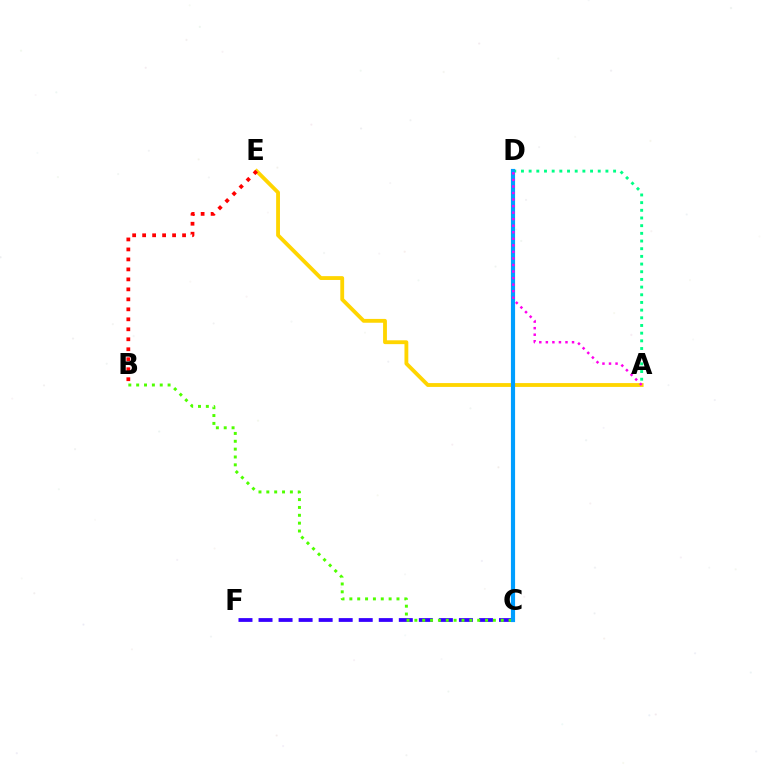{('C', 'F'): [{'color': '#3700ff', 'line_style': 'dashed', 'thickness': 2.72}], ('B', 'C'): [{'color': '#4fff00', 'line_style': 'dotted', 'thickness': 2.13}], ('A', 'E'): [{'color': '#ffd500', 'line_style': 'solid', 'thickness': 2.76}], ('A', 'D'): [{'color': '#00ff86', 'line_style': 'dotted', 'thickness': 2.09}, {'color': '#ff00ed', 'line_style': 'dotted', 'thickness': 1.78}], ('B', 'E'): [{'color': '#ff0000', 'line_style': 'dotted', 'thickness': 2.71}], ('C', 'D'): [{'color': '#009eff', 'line_style': 'solid', 'thickness': 3.0}]}